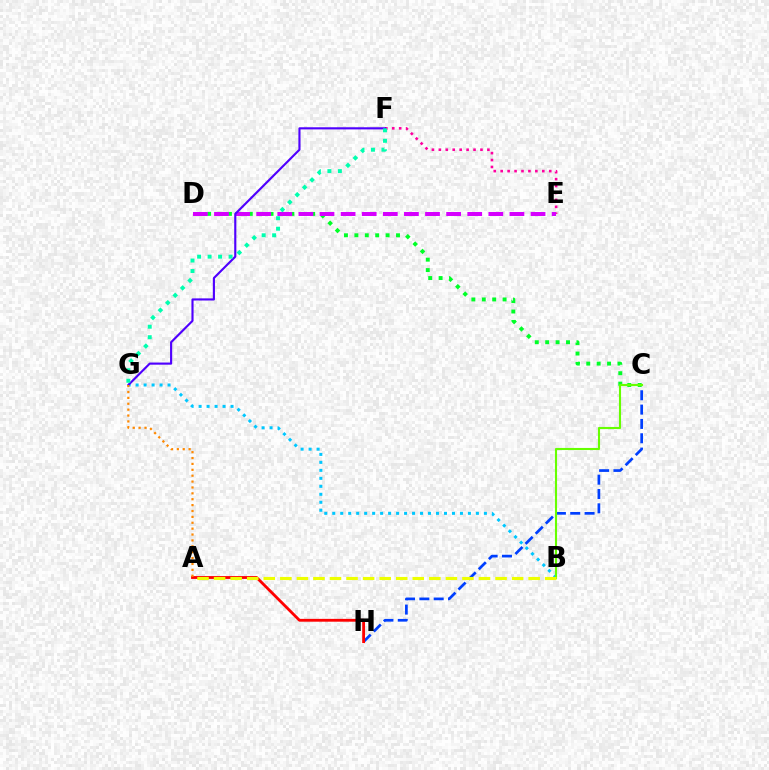{('C', 'H'): [{'color': '#003fff', 'line_style': 'dashed', 'thickness': 1.95}], ('C', 'D'): [{'color': '#00ff27', 'line_style': 'dotted', 'thickness': 2.83}], ('E', 'F'): [{'color': '#ff00a0', 'line_style': 'dotted', 'thickness': 1.88}], ('D', 'E'): [{'color': '#d600ff', 'line_style': 'dashed', 'thickness': 2.87}], ('B', 'G'): [{'color': '#00c7ff', 'line_style': 'dotted', 'thickness': 2.17}], ('F', 'G'): [{'color': '#4f00ff', 'line_style': 'solid', 'thickness': 1.54}, {'color': '#00ffaf', 'line_style': 'dotted', 'thickness': 2.85}], ('A', 'H'): [{'color': '#ff0000', 'line_style': 'solid', 'thickness': 2.03}], ('A', 'G'): [{'color': '#ff8800', 'line_style': 'dotted', 'thickness': 1.6}], ('B', 'C'): [{'color': '#66ff00', 'line_style': 'solid', 'thickness': 1.52}], ('A', 'B'): [{'color': '#eeff00', 'line_style': 'dashed', 'thickness': 2.25}]}